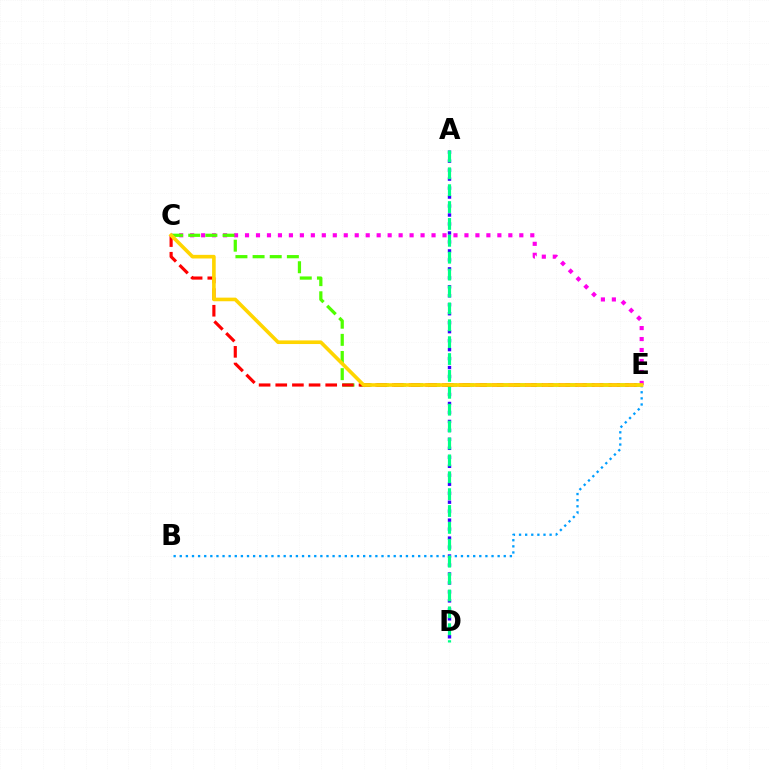{('A', 'D'): [{'color': '#3700ff', 'line_style': 'dotted', 'thickness': 2.44}, {'color': '#00ff86', 'line_style': 'dashed', 'thickness': 2.29}], ('C', 'E'): [{'color': '#ff00ed', 'line_style': 'dotted', 'thickness': 2.98}, {'color': '#4fff00', 'line_style': 'dashed', 'thickness': 2.33}, {'color': '#ff0000', 'line_style': 'dashed', 'thickness': 2.26}, {'color': '#ffd500', 'line_style': 'solid', 'thickness': 2.61}], ('B', 'E'): [{'color': '#009eff', 'line_style': 'dotted', 'thickness': 1.66}]}